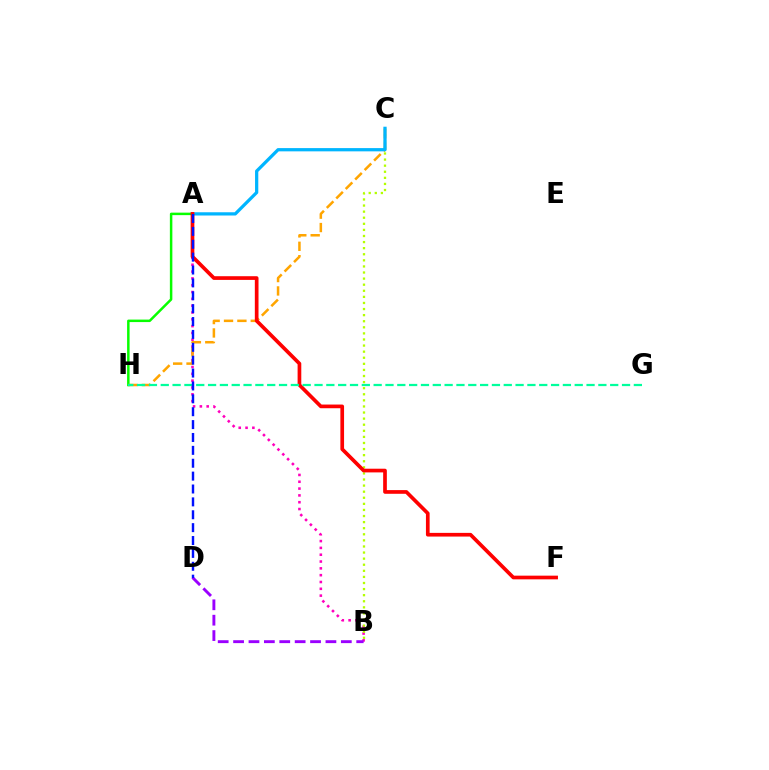{('A', 'B'): [{'color': '#ff00bd', 'line_style': 'dotted', 'thickness': 1.85}], ('A', 'H'): [{'color': '#08ff00', 'line_style': 'solid', 'thickness': 1.79}], ('C', 'H'): [{'color': '#ffa500', 'line_style': 'dashed', 'thickness': 1.82}], ('B', 'C'): [{'color': '#b3ff00', 'line_style': 'dotted', 'thickness': 1.65}], ('B', 'D'): [{'color': '#9b00ff', 'line_style': 'dashed', 'thickness': 2.09}], ('A', 'C'): [{'color': '#00b5ff', 'line_style': 'solid', 'thickness': 2.34}], ('A', 'F'): [{'color': '#ff0000', 'line_style': 'solid', 'thickness': 2.66}], ('G', 'H'): [{'color': '#00ff9d', 'line_style': 'dashed', 'thickness': 1.61}], ('A', 'D'): [{'color': '#0010ff', 'line_style': 'dashed', 'thickness': 1.75}]}